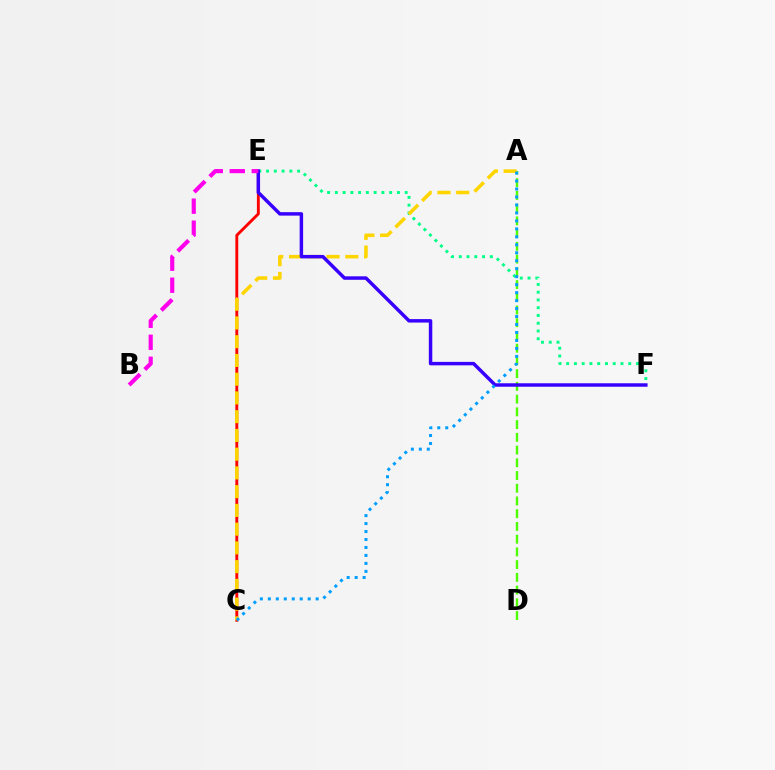{('C', 'E'): [{'color': '#ff0000', 'line_style': 'solid', 'thickness': 2.08}], ('E', 'F'): [{'color': '#00ff86', 'line_style': 'dotted', 'thickness': 2.11}, {'color': '#3700ff', 'line_style': 'solid', 'thickness': 2.49}], ('A', 'D'): [{'color': '#4fff00', 'line_style': 'dashed', 'thickness': 1.73}], ('A', 'C'): [{'color': '#ffd500', 'line_style': 'dashed', 'thickness': 2.55}, {'color': '#009eff', 'line_style': 'dotted', 'thickness': 2.17}], ('B', 'E'): [{'color': '#ff00ed', 'line_style': 'dashed', 'thickness': 2.99}]}